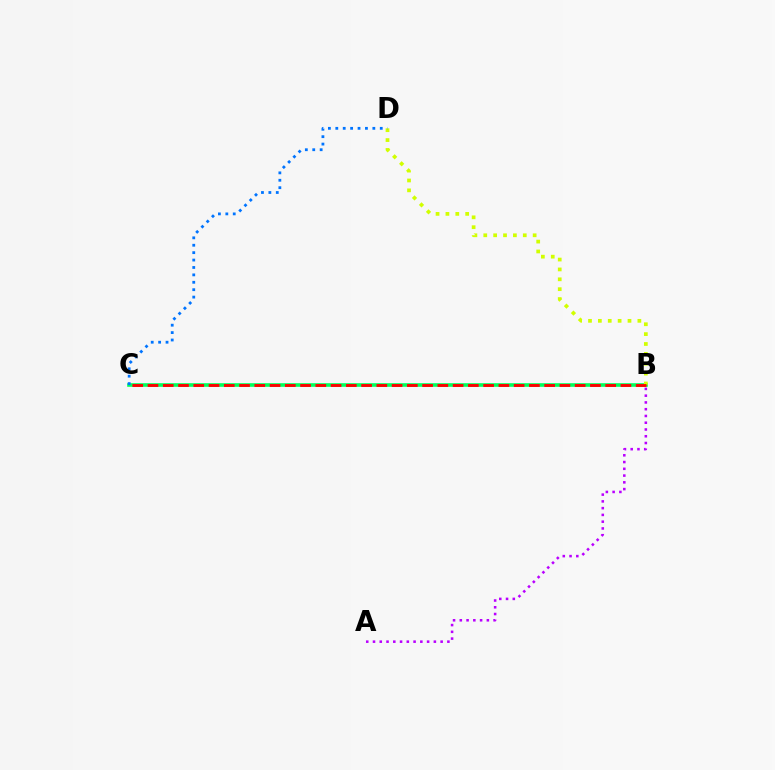{('B', 'C'): [{'color': '#00ff5c', 'line_style': 'solid', 'thickness': 2.6}, {'color': '#ff0000', 'line_style': 'dashed', 'thickness': 2.07}], ('A', 'B'): [{'color': '#b900ff', 'line_style': 'dotted', 'thickness': 1.84}], ('B', 'D'): [{'color': '#d1ff00', 'line_style': 'dotted', 'thickness': 2.68}], ('C', 'D'): [{'color': '#0074ff', 'line_style': 'dotted', 'thickness': 2.01}]}